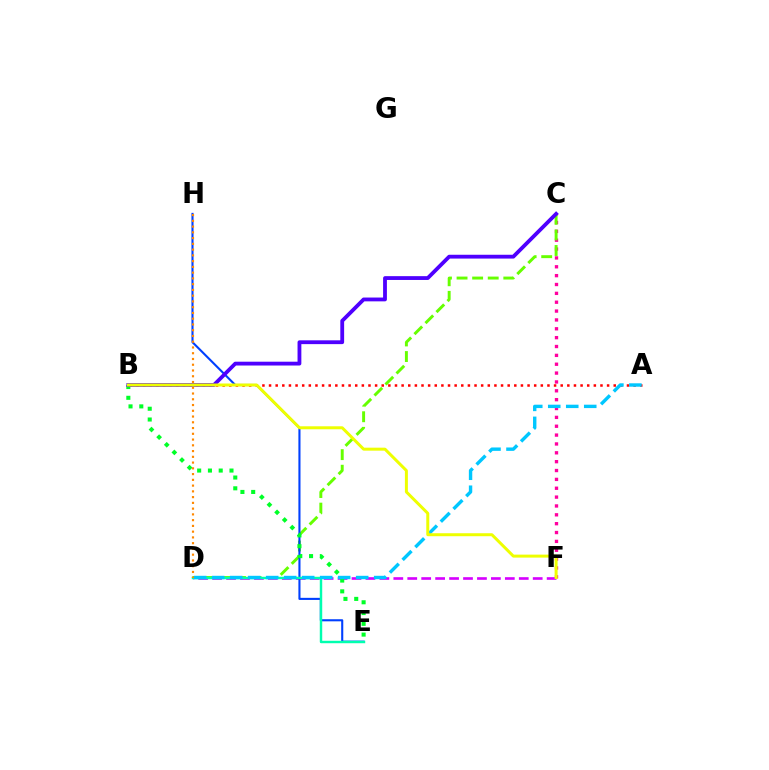{('C', 'F'): [{'color': '#ff00a0', 'line_style': 'dotted', 'thickness': 2.41}], ('D', 'F'): [{'color': '#d600ff', 'line_style': 'dashed', 'thickness': 1.89}], ('C', 'D'): [{'color': '#66ff00', 'line_style': 'dashed', 'thickness': 2.12}], ('E', 'H'): [{'color': '#003fff', 'line_style': 'solid', 'thickness': 1.51}], ('A', 'B'): [{'color': '#ff0000', 'line_style': 'dotted', 'thickness': 1.8}], ('B', 'E'): [{'color': '#00ff27', 'line_style': 'dotted', 'thickness': 2.93}], ('D', 'E'): [{'color': '#00ffaf', 'line_style': 'solid', 'thickness': 1.76}], ('A', 'D'): [{'color': '#00c7ff', 'line_style': 'dashed', 'thickness': 2.45}], ('B', 'C'): [{'color': '#4f00ff', 'line_style': 'solid', 'thickness': 2.75}], ('D', 'H'): [{'color': '#ff8800', 'line_style': 'dotted', 'thickness': 1.56}], ('B', 'F'): [{'color': '#eeff00', 'line_style': 'solid', 'thickness': 2.15}]}